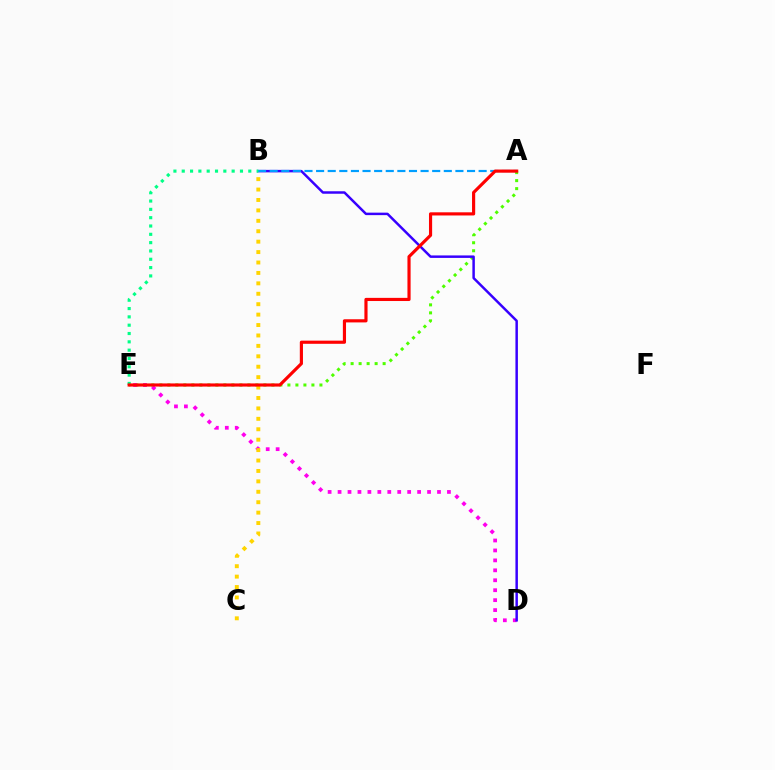{('A', 'E'): [{'color': '#4fff00', 'line_style': 'dotted', 'thickness': 2.17}, {'color': '#ff0000', 'line_style': 'solid', 'thickness': 2.27}], ('D', 'E'): [{'color': '#ff00ed', 'line_style': 'dotted', 'thickness': 2.7}], ('B', 'C'): [{'color': '#ffd500', 'line_style': 'dotted', 'thickness': 2.83}], ('B', 'D'): [{'color': '#3700ff', 'line_style': 'solid', 'thickness': 1.79}], ('A', 'B'): [{'color': '#009eff', 'line_style': 'dashed', 'thickness': 1.58}], ('B', 'E'): [{'color': '#00ff86', 'line_style': 'dotted', 'thickness': 2.26}]}